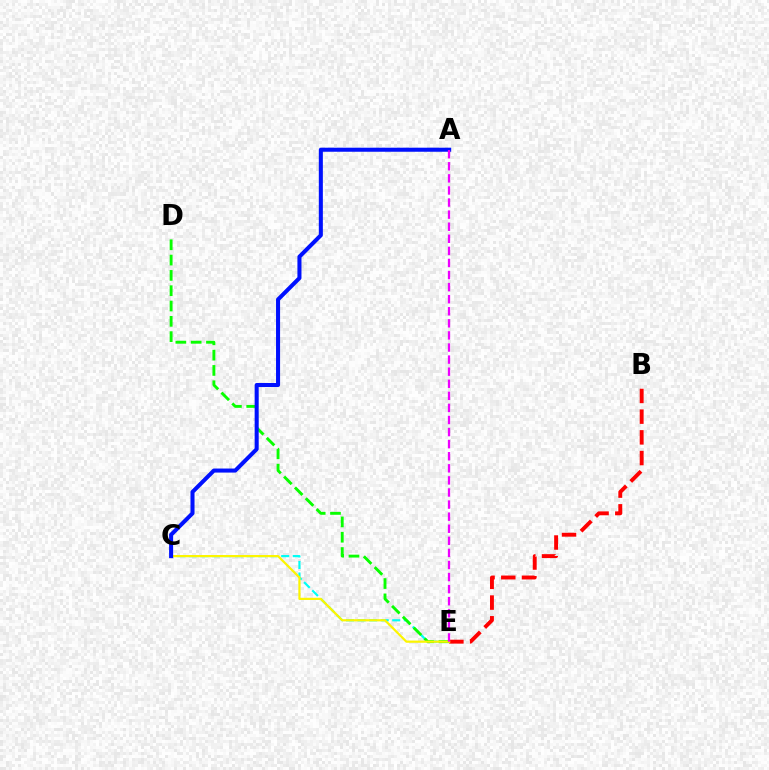{('B', 'E'): [{'color': '#ff0000', 'line_style': 'dashed', 'thickness': 2.81}], ('C', 'E'): [{'color': '#00fff6', 'line_style': 'dashed', 'thickness': 1.57}, {'color': '#fcf500', 'line_style': 'solid', 'thickness': 1.6}], ('D', 'E'): [{'color': '#08ff00', 'line_style': 'dashed', 'thickness': 2.08}], ('A', 'C'): [{'color': '#0010ff', 'line_style': 'solid', 'thickness': 2.91}], ('A', 'E'): [{'color': '#ee00ff', 'line_style': 'dashed', 'thickness': 1.64}]}